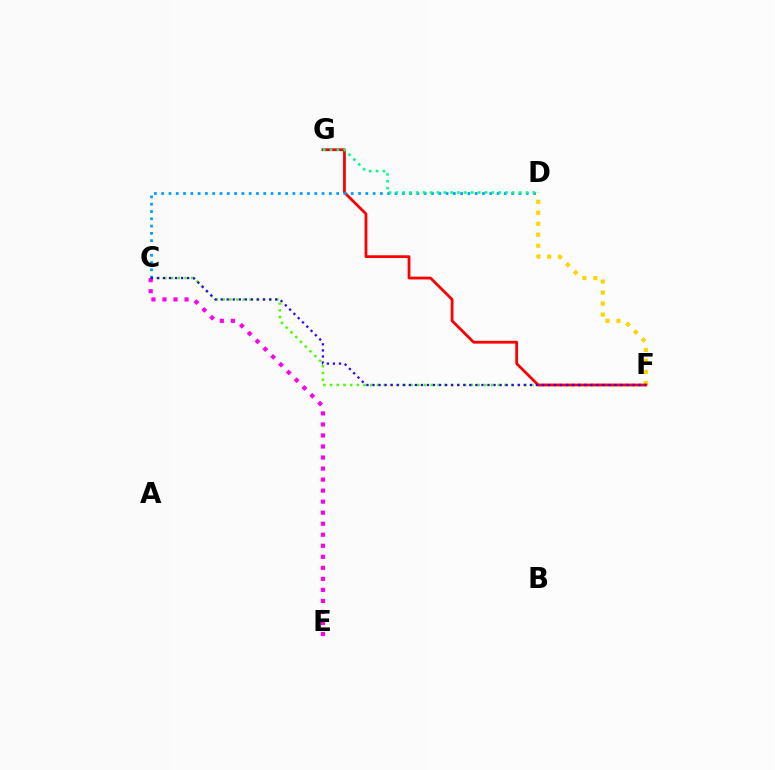{('C', 'F'): [{'color': '#4fff00', 'line_style': 'dotted', 'thickness': 1.82}, {'color': '#3700ff', 'line_style': 'dotted', 'thickness': 1.64}], ('D', 'F'): [{'color': '#ffd500', 'line_style': 'dotted', 'thickness': 2.98}], ('C', 'E'): [{'color': '#ff00ed', 'line_style': 'dotted', 'thickness': 3.0}], ('F', 'G'): [{'color': '#ff0000', 'line_style': 'solid', 'thickness': 2.0}], ('C', 'D'): [{'color': '#009eff', 'line_style': 'dotted', 'thickness': 1.98}], ('D', 'G'): [{'color': '#00ff86', 'line_style': 'dotted', 'thickness': 1.86}]}